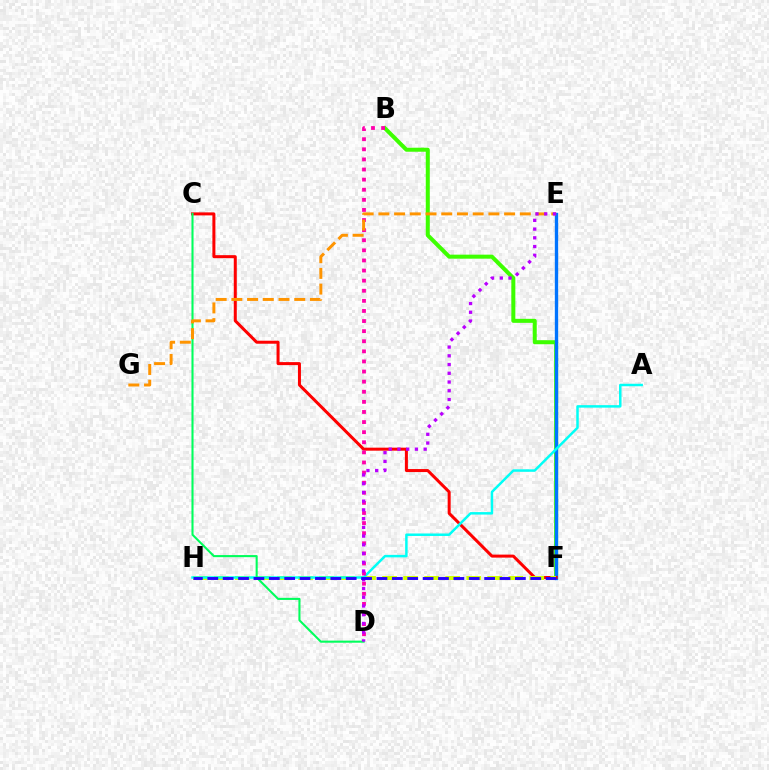{('B', 'F'): [{'color': '#3dff00', 'line_style': 'solid', 'thickness': 2.89}], ('E', 'F'): [{'color': '#0074ff', 'line_style': 'solid', 'thickness': 2.41}], ('C', 'F'): [{'color': '#ff0000', 'line_style': 'solid', 'thickness': 2.17}], ('F', 'H'): [{'color': '#d1ff00', 'line_style': 'dashed', 'thickness': 2.86}, {'color': '#2500ff', 'line_style': 'dashed', 'thickness': 2.09}], ('A', 'H'): [{'color': '#00fff6', 'line_style': 'solid', 'thickness': 1.79}], ('B', 'D'): [{'color': '#ff00ac', 'line_style': 'dotted', 'thickness': 2.74}], ('C', 'D'): [{'color': '#00ff5c', 'line_style': 'solid', 'thickness': 1.5}], ('E', 'G'): [{'color': '#ff9400', 'line_style': 'dashed', 'thickness': 2.14}], ('D', 'E'): [{'color': '#b900ff', 'line_style': 'dotted', 'thickness': 2.37}]}